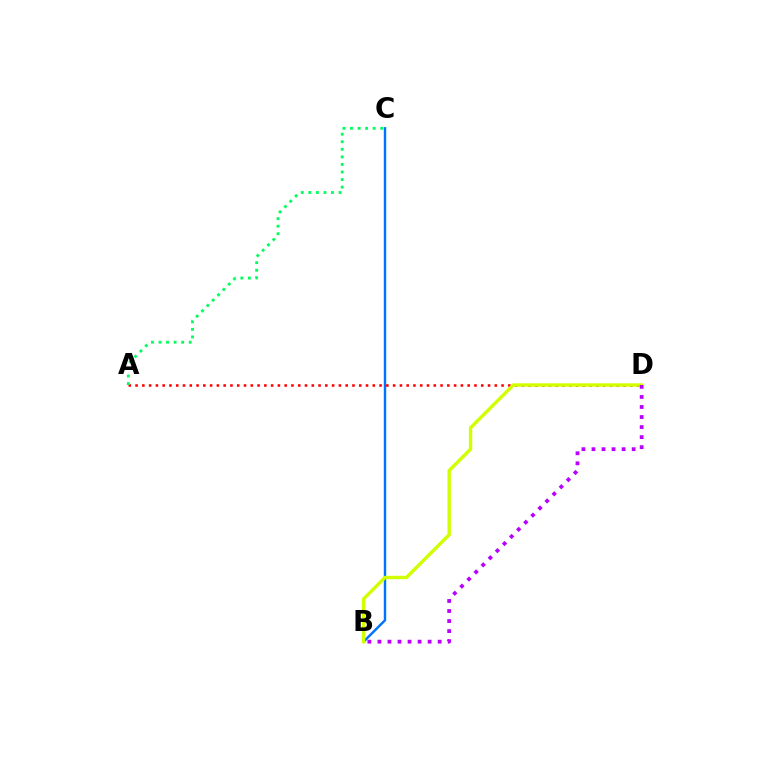{('B', 'C'): [{'color': '#0074ff', 'line_style': 'solid', 'thickness': 1.75}], ('A', 'D'): [{'color': '#ff0000', 'line_style': 'dotted', 'thickness': 1.84}], ('A', 'C'): [{'color': '#00ff5c', 'line_style': 'dotted', 'thickness': 2.05}], ('B', 'D'): [{'color': '#d1ff00', 'line_style': 'solid', 'thickness': 2.44}, {'color': '#b900ff', 'line_style': 'dotted', 'thickness': 2.73}]}